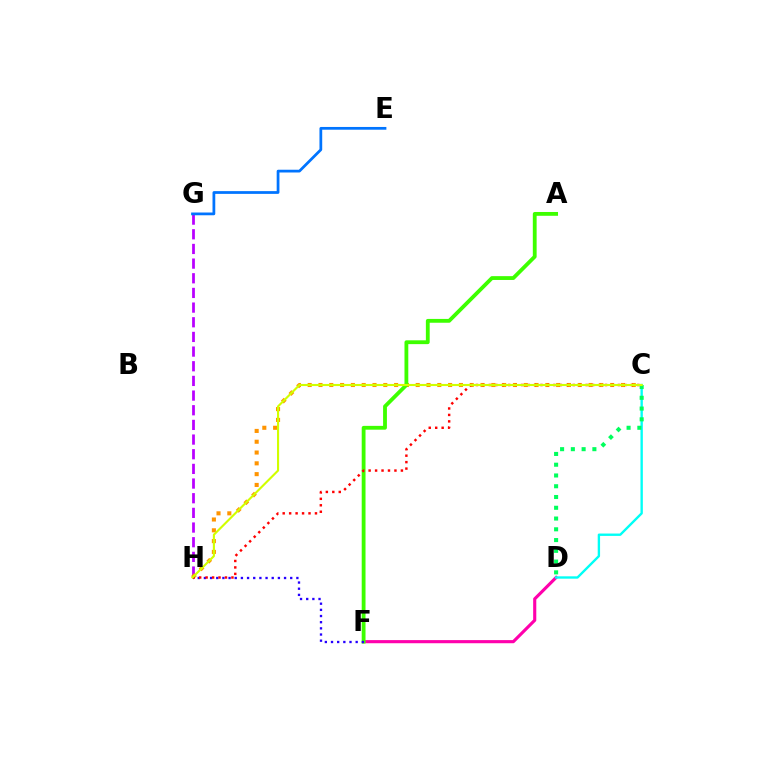{('D', 'F'): [{'color': '#ff00ac', 'line_style': 'solid', 'thickness': 2.25}], ('G', 'H'): [{'color': '#b900ff', 'line_style': 'dashed', 'thickness': 1.99}], ('C', 'H'): [{'color': '#ff9400', 'line_style': 'dotted', 'thickness': 2.93}, {'color': '#ff0000', 'line_style': 'dotted', 'thickness': 1.75}, {'color': '#d1ff00', 'line_style': 'solid', 'thickness': 1.52}], ('E', 'G'): [{'color': '#0074ff', 'line_style': 'solid', 'thickness': 1.98}], ('A', 'F'): [{'color': '#3dff00', 'line_style': 'solid', 'thickness': 2.75}], ('C', 'D'): [{'color': '#00fff6', 'line_style': 'solid', 'thickness': 1.71}, {'color': '#00ff5c', 'line_style': 'dotted', 'thickness': 2.92}], ('F', 'H'): [{'color': '#2500ff', 'line_style': 'dotted', 'thickness': 1.67}]}